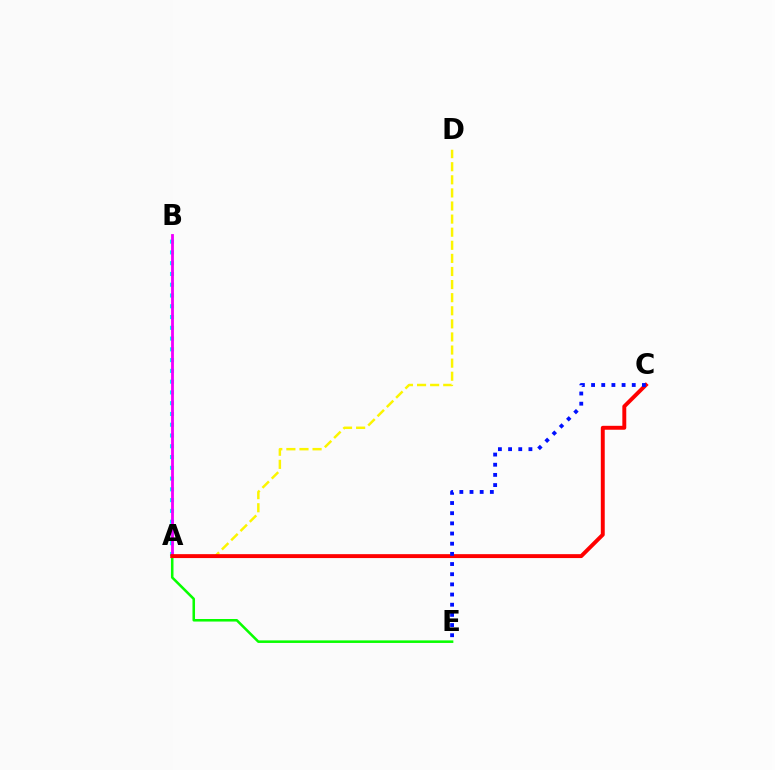{('A', 'E'): [{'color': '#08ff00', 'line_style': 'solid', 'thickness': 1.83}], ('A', 'D'): [{'color': '#fcf500', 'line_style': 'dashed', 'thickness': 1.78}], ('A', 'B'): [{'color': '#00fff6', 'line_style': 'dotted', 'thickness': 2.93}, {'color': '#ee00ff', 'line_style': 'solid', 'thickness': 2.03}], ('A', 'C'): [{'color': '#ff0000', 'line_style': 'solid', 'thickness': 2.82}], ('C', 'E'): [{'color': '#0010ff', 'line_style': 'dotted', 'thickness': 2.76}]}